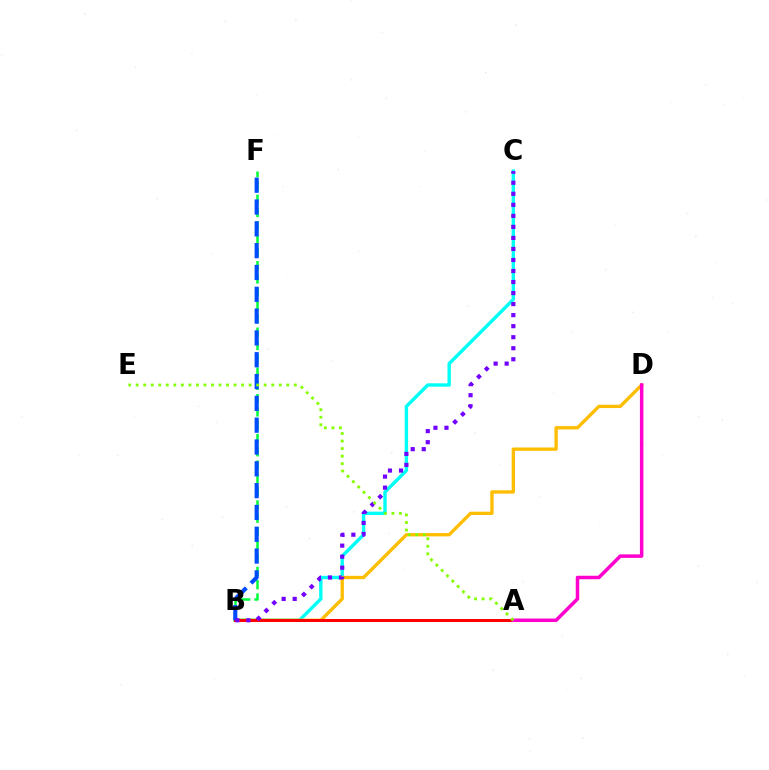{('B', 'F'): [{'color': '#00ff39', 'line_style': 'dashed', 'thickness': 1.81}, {'color': '#004bff', 'line_style': 'dashed', 'thickness': 2.96}], ('B', 'C'): [{'color': '#00fff6', 'line_style': 'solid', 'thickness': 2.44}, {'color': '#7200ff', 'line_style': 'dotted', 'thickness': 3.0}], ('B', 'D'): [{'color': '#ffbd00', 'line_style': 'solid', 'thickness': 2.39}], ('A', 'B'): [{'color': '#ff0000', 'line_style': 'solid', 'thickness': 2.16}], ('A', 'D'): [{'color': '#ff00cf', 'line_style': 'solid', 'thickness': 2.52}], ('A', 'E'): [{'color': '#84ff00', 'line_style': 'dotted', 'thickness': 2.05}]}